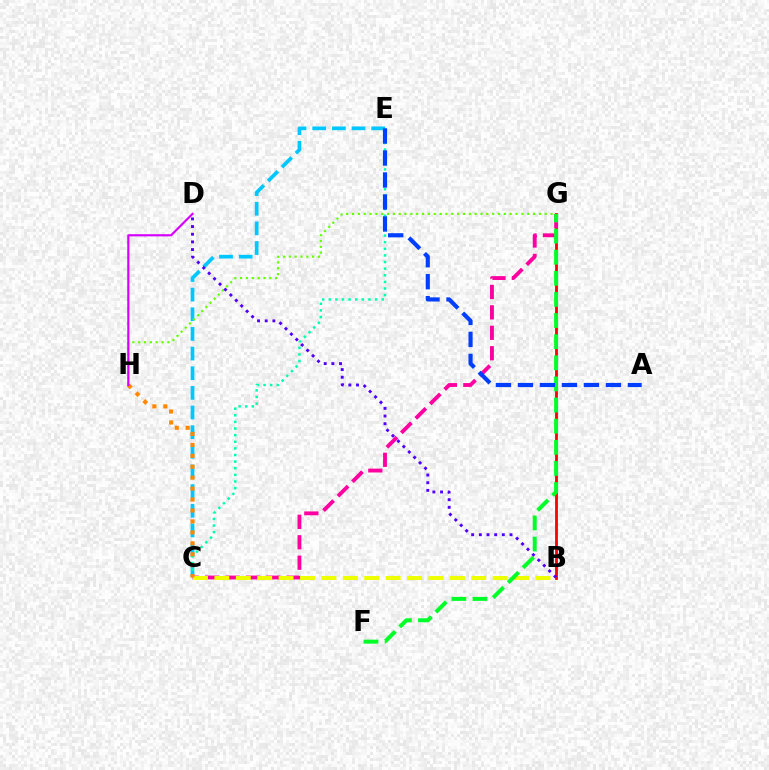{('B', 'G'): [{'color': '#ff0000', 'line_style': 'solid', 'thickness': 2.01}], ('C', 'E'): [{'color': '#00c7ff', 'line_style': 'dashed', 'thickness': 2.67}, {'color': '#00ffaf', 'line_style': 'dotted', 'thickness': 1.8}], ('C', 'G'): [{'color': '#ff00a0', 'line_style': 'dashed', 'thickness': 2.77}], ('B', 'C'): [{'color': '#eeff00', 'line_style': 'dashed', 'thickness': 2.91}], ('G', 'H'): [{'color': '#66ff00', 'line_style': 'dotted', 'thickness': 1.59}], ('F', 'G'): [{'color': '#00ff27', 'line_style': 'dashed', 'thickness': 2.87}], ('C', 'H'): [{'color': '#ff8800', 'line_style': 'dotted', 'thickness': 2.97}], ('A', 'E'): [{'color': '#003fff', 'line_style': 'dashed', 'thickness': 2.99}], ('D', 'H'): [{'color': '#d600ff', 'line_style': 'solid', 'thickness': 1.56}], ('B', 'D'): [{'color': '#4f00ff', 'line_style': 'dotted', 'thickness': 2.08}]}